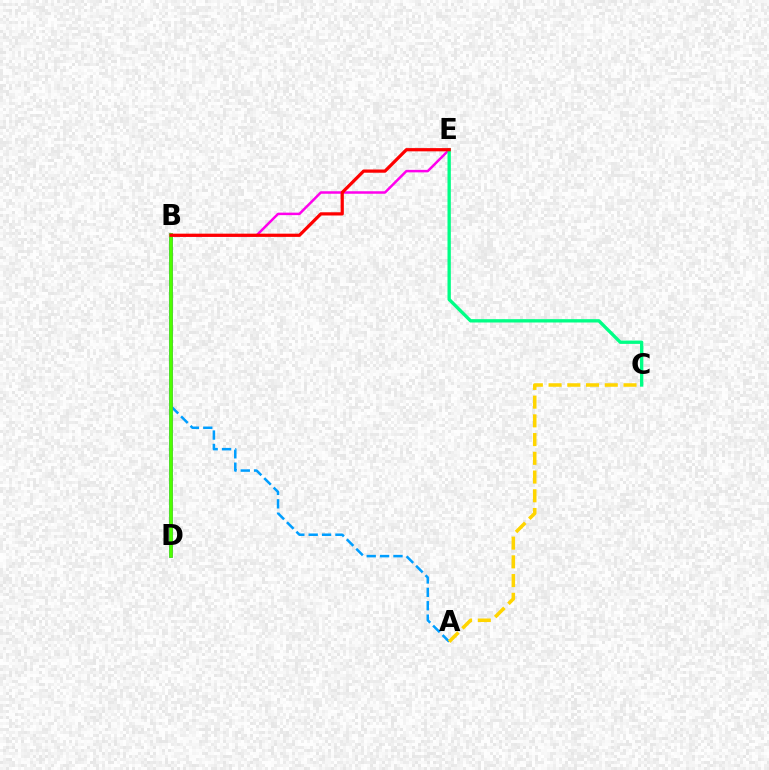{('B', 'E'): [{'color': '#ff00ed', 'line_style': 'solid', 'thickness': 1.8}, {'color': '#ff0000', 'line_style': 'solid', 'thickness': 2.32}], ('A', 'B'): [{'color': '#009eff', 'line_style': 'dashed', 'thickness': 1.82}], ('B', 'D'): [{'color': '#3700ff', 'line_style': 'solid', 'thickness': 2.53}, {'color': '#4fff00', 'line_style': 'solid', 'thickness': 2.64}], ('A', 'C'): [{'color': '#ffd500', 'line_style': 'dashed', 'thickness': 2.54}], ('C', 'E'): [{'color': '#00ff86', 'line_style': 'solid', 'thickness': 2.4}]}